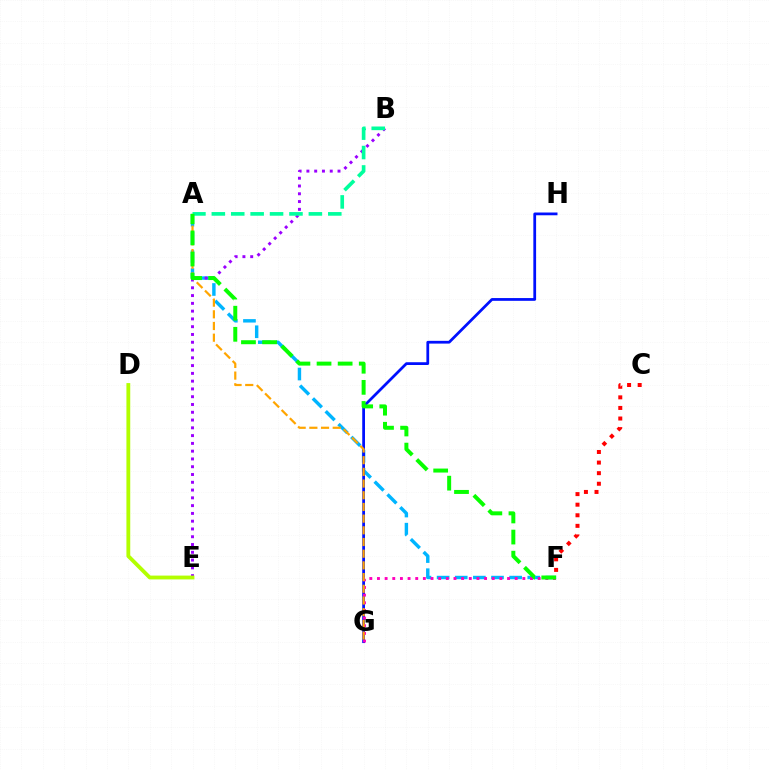{('A', 'F'): [{'color': '#00b5ff', 'line_style': 'dashed', 'thickness': 2.46}, {'color': '#08ff00', 'line_style': 'dashed', 'thickness': 2.87}], ('G', 'H'): [{'color': '#0010ff', 'line_style': 'solid', 'thickness': 1.99}], ('F', 'G'): [{'color': '#ff00bd', 'line_style': 'dotted', 'thickness': 2.08}], ('B', 'E'): [{'color': '#9b00ff', 'line_style': 'dotted', 'thickness': 2.11}], ('A', 'G'): [{'color': '#ffa500', 'line_style': 'dashed', 'thickness': 1.59}], ('D', 'E'): [{'color': '#b3ff00', 'line_style': 'solid', 'thickness': 2.75}], ('C', 'F'): [{'color': '#ff0000', 'line_style': 'dotted', 'thickness': 2.88}], ('A', 'B'): [{'color': '#00ff9d', 'line_style': 'dashed', 'thickness': 2.64}]}